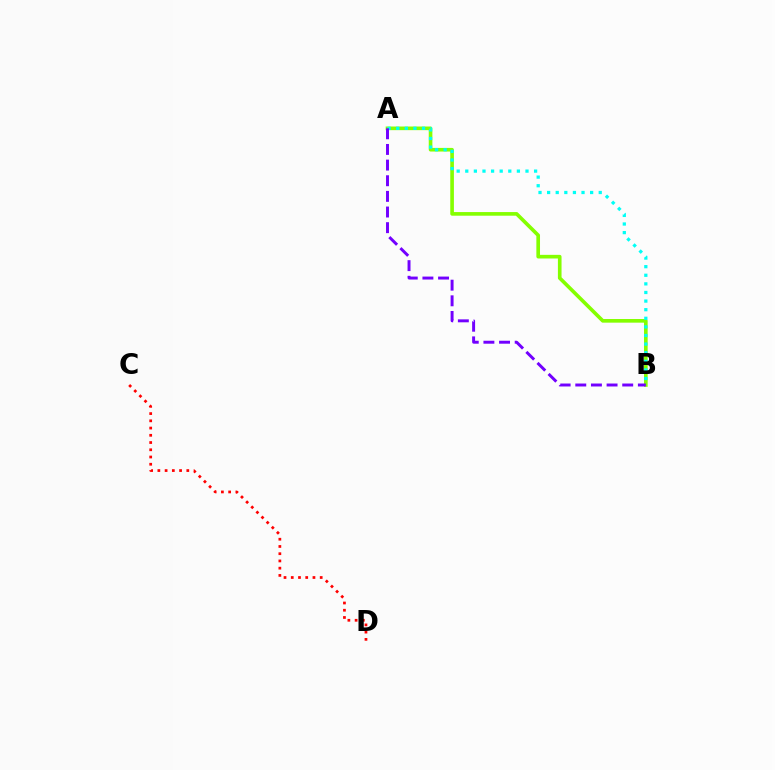{('A', 'B'): [{'color': '#84ff00', 'line_style': 'solid', 'thickness': 2.62}, {'color': '#00fff6', 'line_style': 'dotted', 'thickness': 2.34}, {'color': '#7200ff', 'line_style': 'dashed', 'thickness': 2.13}], ('C', 'D'): [{'color': '#ff0000', 'line_style': 'dotted', 'thickness': 1.97}]}